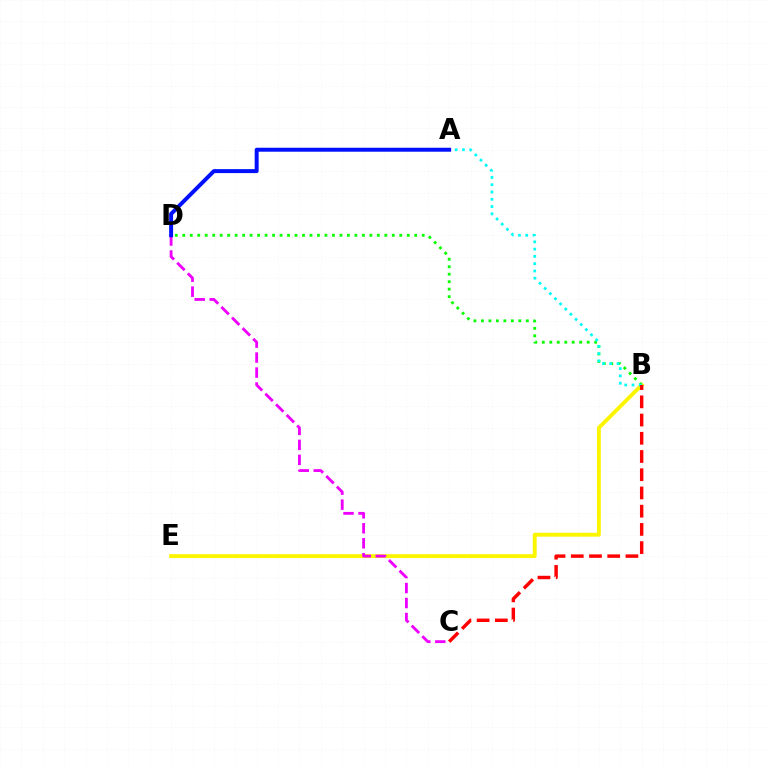{('B', 'E'): [{'color': '#fcf500', 'line_style': 'solid', 'thickness': 2.8}], ('B', 'D'): [{'color': '#08ff00', 'line_style': 'dotted', 'thickness': 2.03}], ('A', 'B'): [{'color': '#00fff6', 'line_style': 'dotted', 'thickness': 1.98}], ('C', 'D'): [{'color': '#ee00ff', 'line_style': 'dashed', 'thickness': 2.04}], ('A', 'D'): [{'color': '#0010ff', 'line_style': 'solid', 'thickness': 2.85}], ('B', 'C'): [{'color': '#ff0000', 'line_style': 'dashed', 'thickness': 2.48}]}